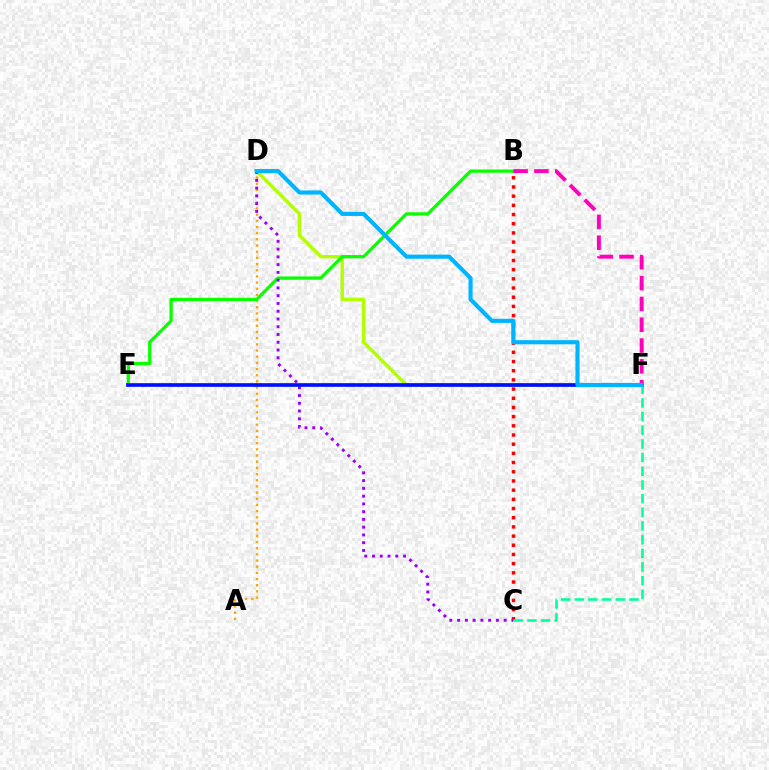{('A', 'D'): [{'color': '#ffa500', 'line_style': 'dotted', 'thickness': 1.68}], ('B', 'C'): [{'color': '#ff0000', 'line_style': 'dotted', 'thickness': 2.5}], ('D', 'F'): [{'color': '#b3ff00', 'line_style': 'solid', 'thickness': 2.46}, {'color': '#00b5ff', 'line_style': 'solid', 'thickness': 2.97}], ('B', 'E'): [{'color': '#08ff00', 'line_style': 'solid', 'thickness': 2.33}], ('B', 'F'): [{'color': '#ff00bd', 'line_style': 'dashed', 'thickness': 2.83}], ('C', 'D'): [{'color': '#9b00ff', 'line_style': 'dotted', 'thickness': 2.11}], ('C', 'F'): [{'color': '#00ff9d', 'line_style': 'dashed', 'thickness': 1.86}], ('E', 'F'): [{'color': '#0010ff', 'line_style': 'solid', 'thickness': 2.64}]}